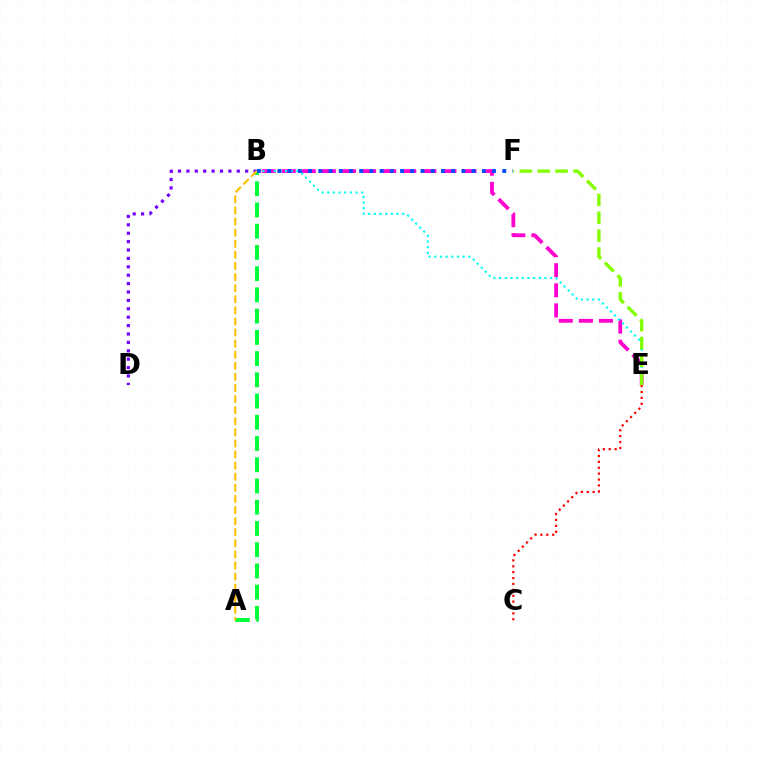{('B', 'D'): [{'color': '#7200ff', 'line_style': 'dotted', 'thickness': 2.28}], ('B', 'E'): [{'color': '#ff00cf', 'line_style': 'dashed', 'thickness': 2.73}, {'color': '#00fff6', 'line_style': 'dotted', 'thickness': 1.54}], ('A', 'B'): [{'color': '#00ff39', 'line_style': 'dashed', 'thickness': 2.88}, {'color': '#ffbd00', 'line_style': 'dashed', 'thickness': 1.51}], ('B', 'F'): [{'color': '#004bff', 'line_style': 'dotted', 'thickness': 2.78}], ('C', 'E'): [{'color': '#ff0000', 'line_style': 'dotted', 'thickness': 1.6}], ('E', 'F'): [{'color': '#84ff00', 'line_style': 'dashed', 'thickness': 2.43}]}